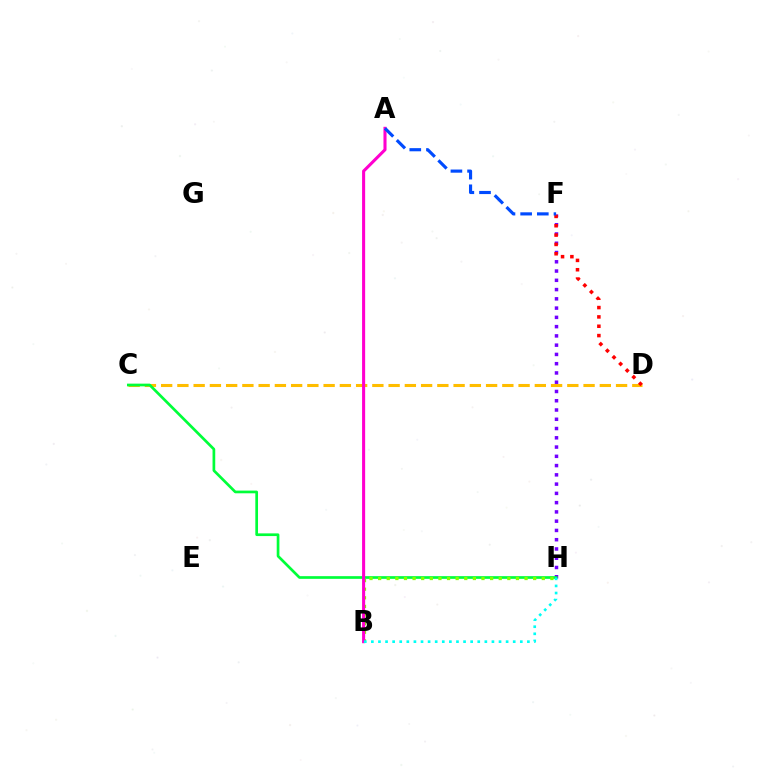{('C', 'D'): [{'color': '#ffbd00', 'line_style': 'dashed', 'thickness': 2.21}], ('F', 'H'): [{'color': '#7200ff', 'line_style': 'dotted', 'thickness': 2.52}], ('C', 'H'): [{'color': '#00ff39', 'line_style': 'solid', 'thickness': 1.94}], ('B', 'H'): [{'color': '#84ff00', 'line_style': 'dotted', 'thickness': 2.34}, {'color': '#00fff6', 'line_style': 'dotted', 'thickness': 1.93}], ('A', 'B'): [{'color': '#ff00cf', 'line_style': 'solid', 'thickness': 2.21}], ('D', 'F'): [{'color': '#ff0000', 'line_style': 'dotted', 'thickness': 2.54}], ('A', 'F'): [{'color': '#004bff', 'line_style': 'dashed', 'thickness': 2.26}]}